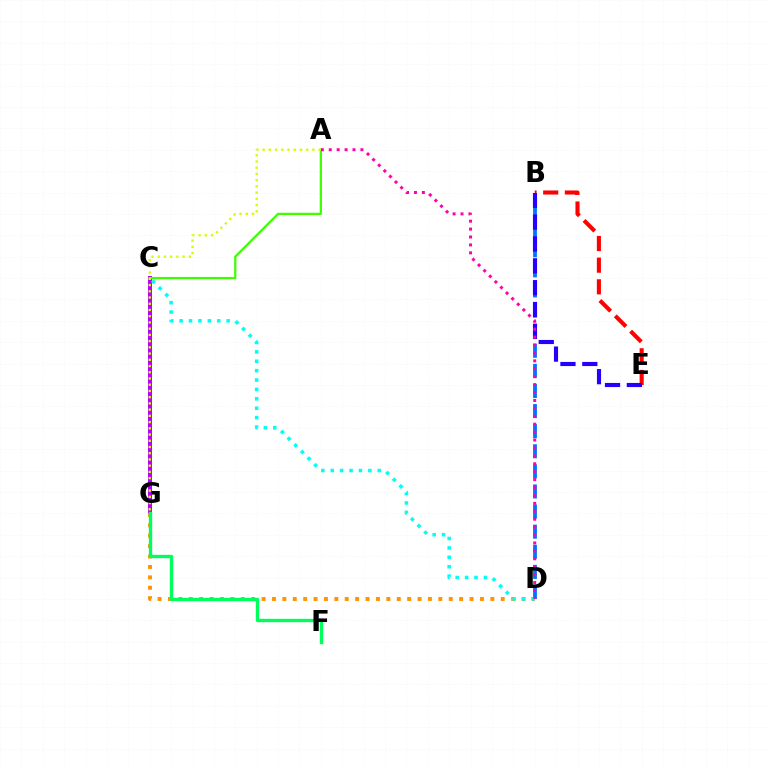{('B', 'E'): [{'color': '#ff0000', 'line_style': 'dashed', 'thickness': 2.94}, {'color': '#2500ff', 'line_style': 'dashed', 'thickness': 2.97}], ('B', 'D'): [{'color': '#0074ff', 'line_style': 'dashed', 'thickness': 2.73}], ('C', 'G'): [{'color': '#b900ff', 'line_style': 'solid', 'thickness': 2.89}], ('D', 'G'): [{'color': '#ff9400', 'line_style': 'dotted', 'thickness': 2.83}], ('F', 'G'): [{'color': '#00ff5c', 'line_style': 'solid', 'thickness': 2.42}], ('C', 'D'): [{'color': '#00fff6', 'line_style': 'dotted', 'thickness': 2.55}], ('A', 'C'): [{'color': '#3dff00', 'line_style': 'solid', 'thickness': 1.62}], ('A', 'D'): [{'color': '#ff00ac', 'line_style': 'dotted', 'thickness': 2.15}], ('A', 'G'): [{'color': '#d1ff00', 'line_style': 'dotted', 'thickness': 1.69}]}